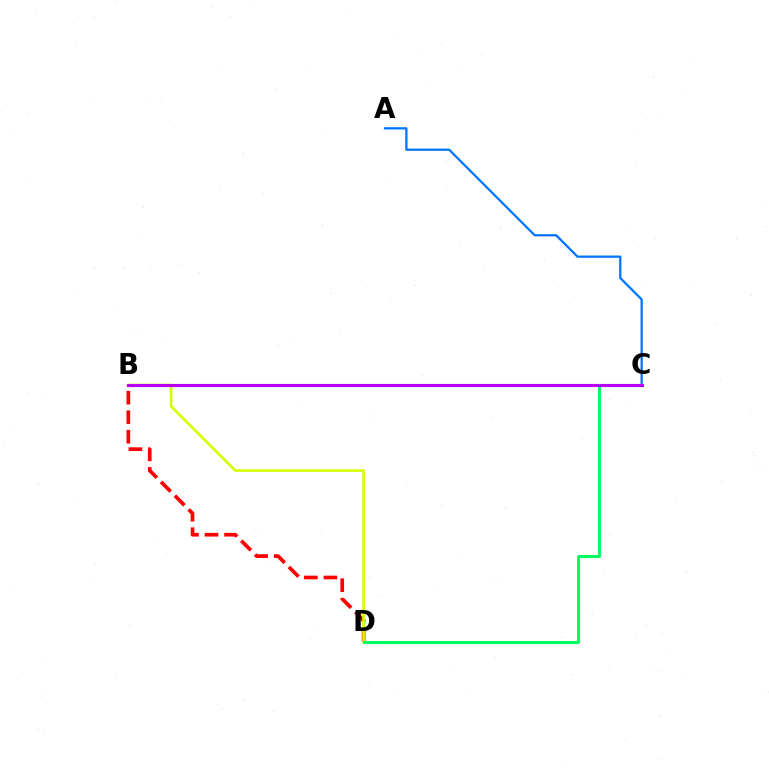{('B', 'D'): [{'color': '#ff0000', 'line_style': 'dashed', 'thickness': 2.65}, {'color': '#d1ff00', 'line_style': 'solid', 'thickness': 1.91}], ('A', 'C'): [{'color': '#0074ff', 'line_style': 'solid', 'thickness': 1.63}], ('C', 'D'): [{'color': '#00ff5c', 'line_style': 'solid', 'thickness': 2.14}], ('B', 'C'): [{'color': '#b900ff', 'line_style': 'solid', 'thickness': 2.24}]}